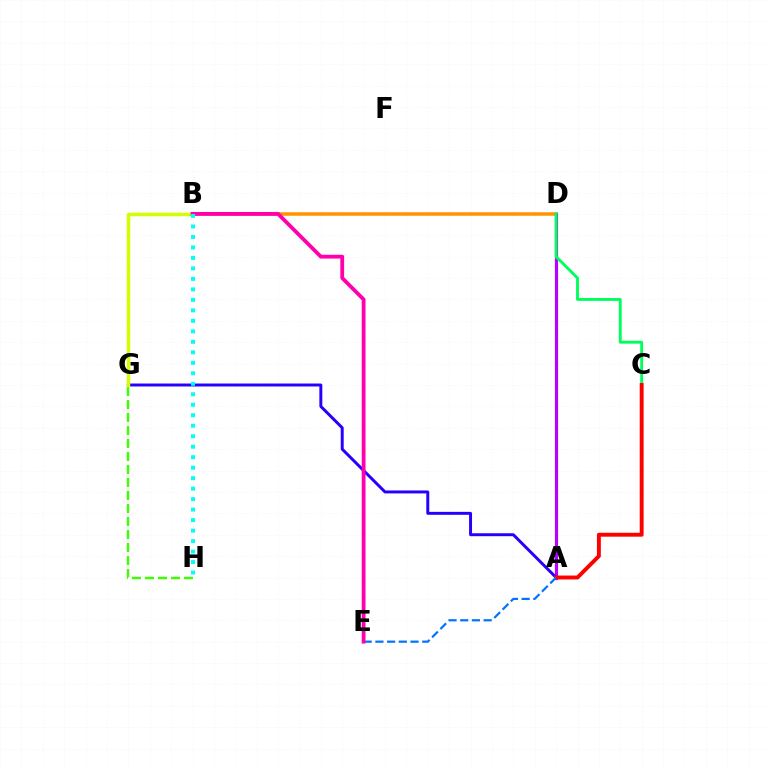{('B', 'D'): [{'color': '#ff9400', 'line_style': 'solid', 'thickness': 2.54}], ('A', 'D'): [{'color': '#b900ff', 'line_style': 'solid', 'thickness': 2.27}], ('G', 'H'): [{'color': '#3dff00', 'line_style': 'dashed', 'thickness': 1.77}], ('C', 'D'): [{'color': '#00ff5c', 'line_style': 'solid', 'thickness': 2.08}], ('A', 'G'): [{'color': '#2500ff', 'line_style': 'solid', 'thickness': 2.12}], ('A', 'C'): [{'color': '#ff0000', 'line_style': 'solid', 'thickness': 2.82}], ('A', 'E'): [{'color': '#0074ff', 'line_style': 'dashed', 'thickness': 1.59}], ('B', 'G'): [{'color': '#d1ff00', 'line_style': 'solid', 'thickness': 2.49}], ('B', 'E'): [{'color': '#ff00ac', 'line_style': 'solid', 'thickness': 2.74}], ('B', 'H'): [{'color': '#00fff6', 'line_style': 'dotted', 'thickness': 2.85}]}